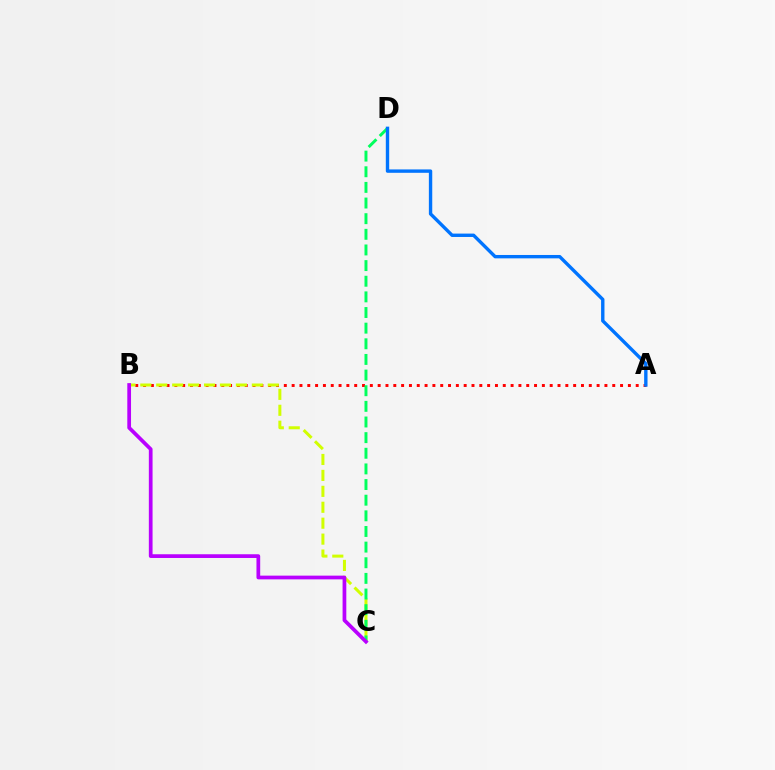{('A', 'B'): [{'color': '#ff0000', 'line_style': 'dotted', 'thickness': 2.12}], ('B', 'C'): [{'color': '#d1ff00', 'line_style': 'dashed', 'thickness': 2.16}, {'color': '#b900ff', 'line_style': 'solid', 'thickness': 2.68}], ('C', 'D'): [{'color': '#00ff5c', 'line_style': 'dashed', 'thickness': 2.12}], ('A', 'D'): [{'color': '#0074ff', 'line_style': 'solid', 'thickness': 2.43}]}